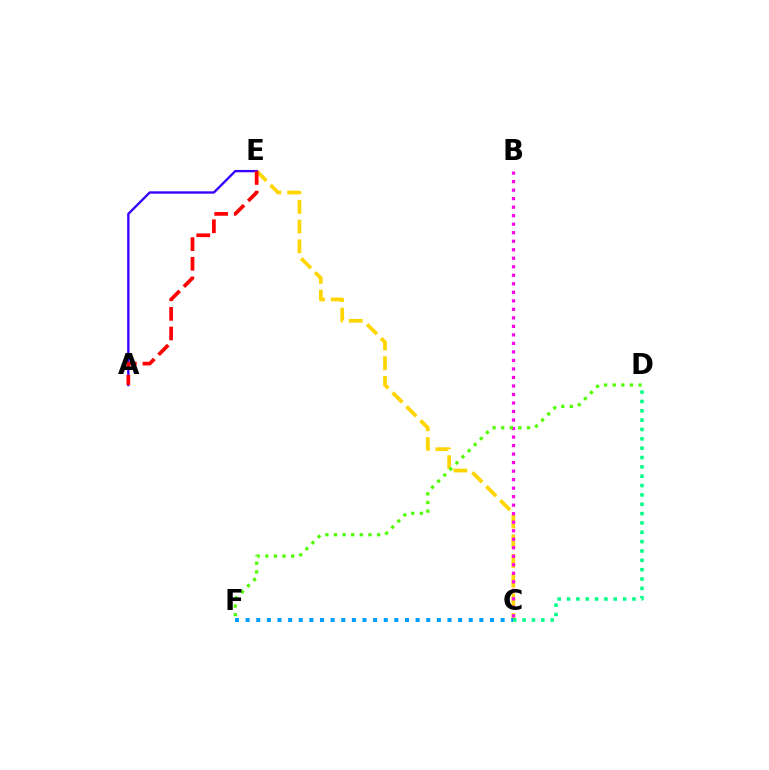{('C', 'E'): [{'color': '#ffd500', 'line_style': 'dashed', 'thickness': 2.68}], ('A', 'E'): [{'color': '#3700ff', 'line_style': 'solid', 'thickness': 1.69}, {'color': '#ff0000', 'line_style': 'dashed', 'thickness': 2.67}], ('C', 'F'): [{'color': '#009eff', 'line_style': 'dotted', 'thickness': 2.89}], ('B', 'C'): [{'color': '#ff00ed', 'line_style': 'dotted', 'thickness': 2.31}], ('D', 'F'): [{'color': '#4fff00', 'line_style': 'dotted', 'thickness': 2.34}], ('C', 'D'): [{'color': '#00ff86', 'line_style': 'dotted', 'thickness': 2.54}]}